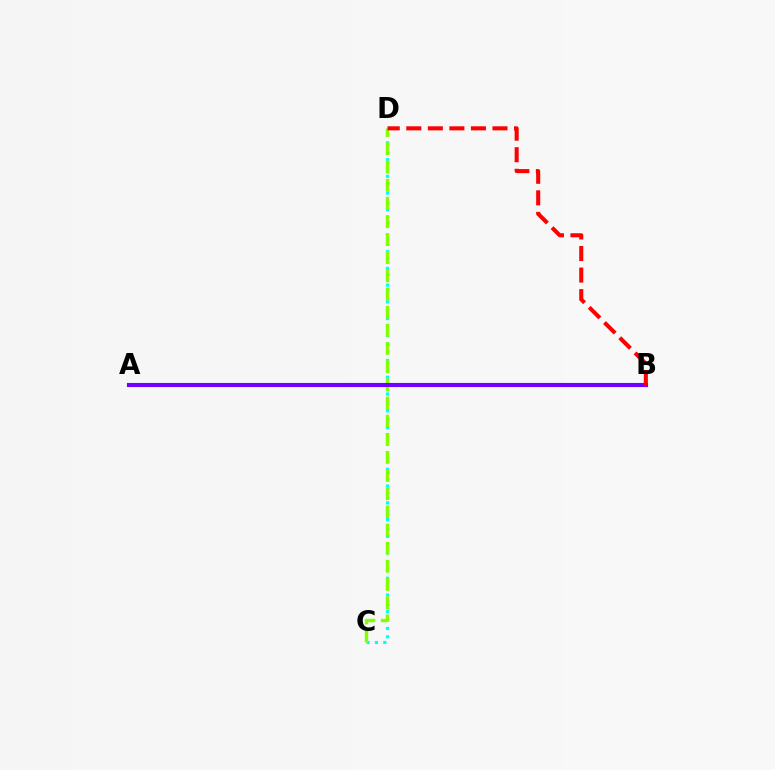{('C', 'D'): [{'color': '#00fff6', 'line_style': 'dotted', 'thickness': 2.27}, {'color': '#84ff00', 'line_style': 'dashed', 'thickness': 2.47}], ('A', 'B'): [{'color': '#7200ff', 'line_style': 'solid', 'thickness': 2.96}], ('B', 'D'): [{'color': '#ff0000', 'line_style': 'dashed', 'thickness': 2.93}]}